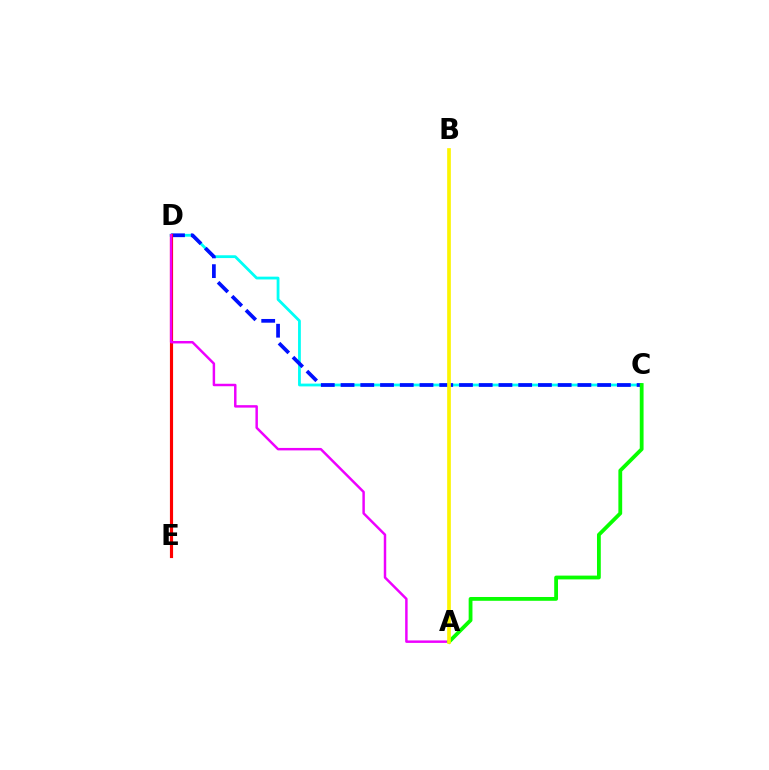{('C', 'D'): [{'color': '#00fff6', 'line_style': 'solid', 'thickness': 2.02}, {'color': '#0010ff', 'line_style': 'dashed', 'thickness': 2.68}], ('D', 'E'): [{'color': '#ff0000', 'line_style': 'solid', 'thickness': 2.27}], ('A', 'D'): [{'color': '#ee00ff', 'line_style': 'solid', 'thickness': 1.78}], ('A', 'C'): [{'color': '#08ff00', 'line_style': 'solid', 'thickness': 2.74}], ('A', 'B'): [{'color': '#fcf500', 'line_style': 'solid', 'thickness': 2.64}]}